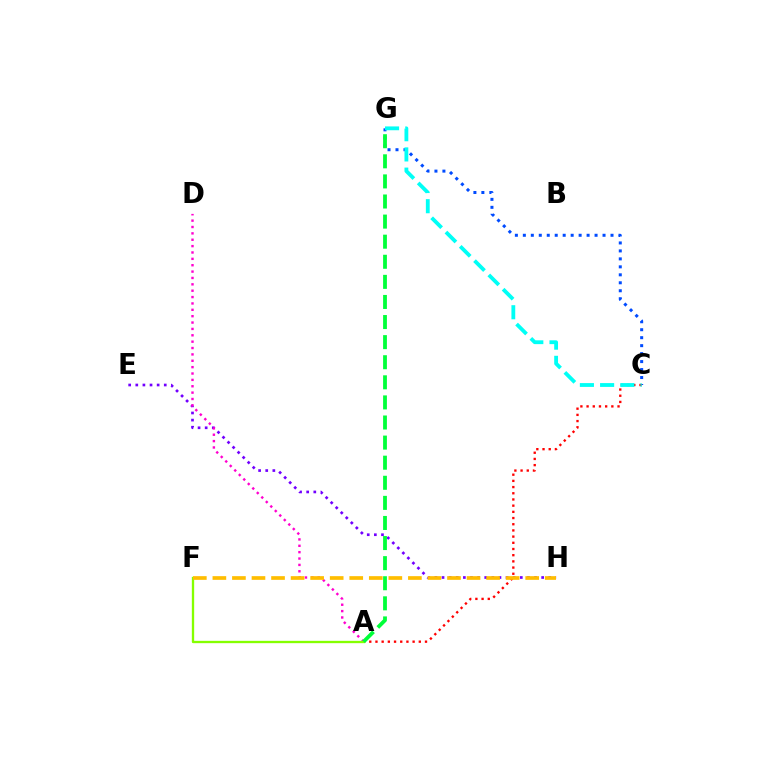{('C', 'G'): [{'color': '#004bff', 'line_style': 'dotted', 'thickness': 2.17}, {'color': '#00fff6', 'line_style': 'dashed', 'thickness': 2.75}], ('A', 'C'): [{'color': '#ff0000', 'line_style': 'dotted', 'thickness': 1.68}], ('E', 'H'): [{'color': '#7200ff', 'line_style': 'dotted', 'thickness': 1.93}], ('A', 'D'): [{'color': '#ff00cf', 'line_style': 'dotted', 'thickness': 1.73}], ('A', 'F'): [{'color': '#84ff00', 'line_style': 'solid', 'thickness': 1.68}], ('F', 'H'): [{'color': '#ffbd00', 'line_style': 'dashed', 'thickness': 2.66}], ('A', 'G'): [{'color': '#00ff39', 'line_style': 'dashed', 'thickness': 2.73}]}